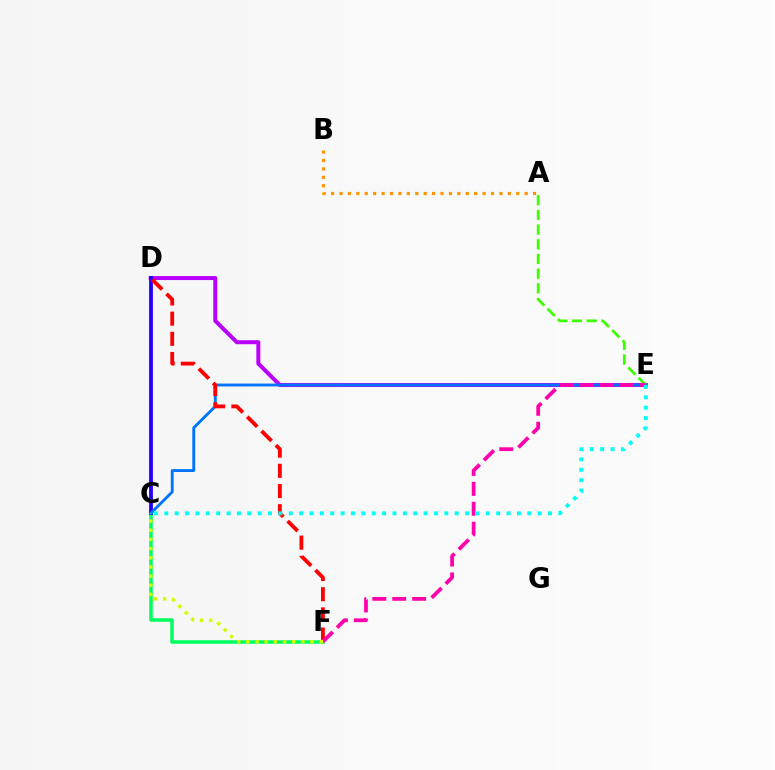{('C', 'F'): [{'color': '#00ff5c', 'line_style': 'solid', 'thickness': 2.53}, {'color': '#d1ff00', 'line_style': 'dotted', 'thickness': 2.49}], ('D', 'E'): [{'color': '#b900ff', 'line_style': 'solid', 'thickness': 2.88}], ('C', 'D'): [{'color': '#2500ff', 'line_style': 'solid', 'thickness': 2.74}], ('C', 'E'): [{'color': '#0074ff', 'line_style': 'solid', 'thickness': 2.06}, {'color': '#00fff6', 'line_style': 'dotted', 'thickness': 2.82}], ('D', 'F'): [{'color': '#ff0000', 'line_style': 'dashed', 'thickness': 2.74}], ('A', 'E'): [{'color': '#3dff00', 'line_style': 'dashed', 'thickness': 1.99}], ('A', 'B'): [{'color': '#ff9400', 'line_style': 'dotted', 'thickness': 2.29}], ('E', 'F'): [{'color': '#ff00ac', 'line_style': 'dashed', 'thickness': 2.71}]}